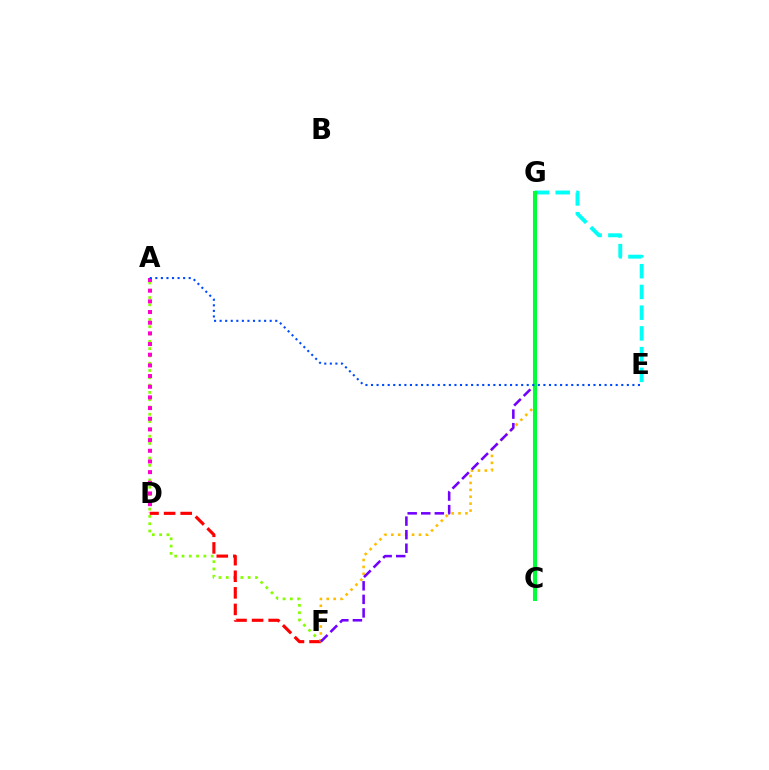{('A', 'F'): [{'color': '#84ff00', 'line_style': 'dotted', 'thickness': 1.98}], ('D', 'F'): [{'color': '#ff0000', 'line_style': 'dashed', 'thickness': 2.25}], ('E', 'G'): [{'color': '#00fff6', 'line_style': 'dashed', 'thickness': 2.82}], ('F', 'G'): [{'color': '#ffbd00', 'line_style': 'dotted', 'thickness': 1.88}, {'color': '#7200ff', 'line_style': 'dashed', 'thickness': 1.84}], ('C', 'G'): [{'color': '#00ff39', 'line_style': 'solid', 'thickness': 2.93}], ('A', 'D'): [{'color': '#ff00cf', 'line_style': 'dotted', 'thickness': 2.9}], ('A', 'E'): [{'color': '#004bff', 'line_style': 'dotted', 'thickness': 1.51}]}